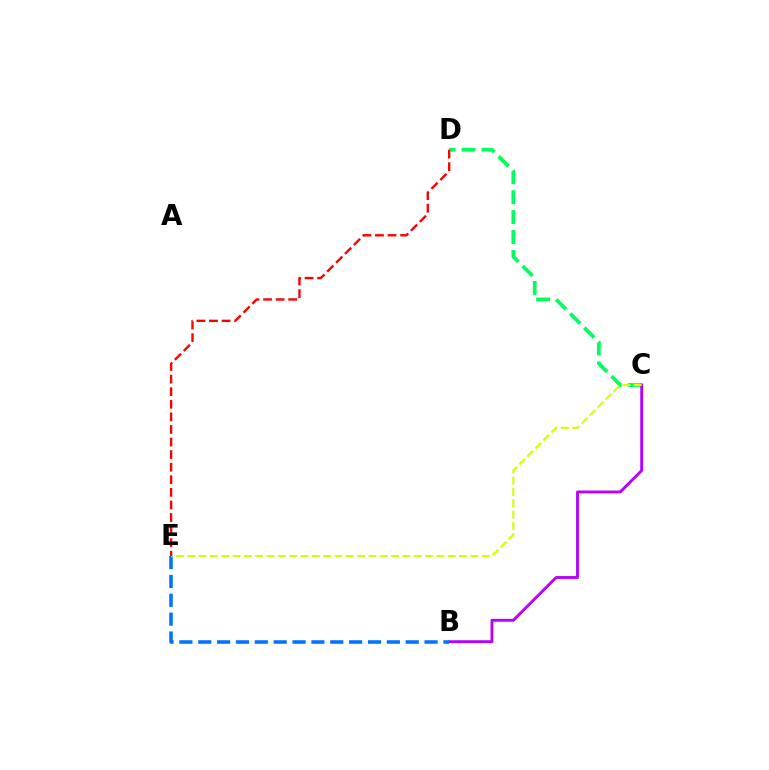{('C', 'D'): [{'color': '#00ff5c', 'line_style': 'dashed', 'thickness': 2.71}], ('B', 'C'): [{'color': '#b900ff', 'line_style': 'solid', 'thickness': 2.07}], ('B', 'E'): [{'color': '#0074ff', 'line_style': 'dashed', 'thickness': 2.56}], ('C', 'E'): [{'color': '#d1ff00', 'line_style': 'dashed', 'thickness': 1.54}], ('D', 'E'): [{'color': '#ff0000', 'line_style': 'dashed', 'thickness': 1.71}]}